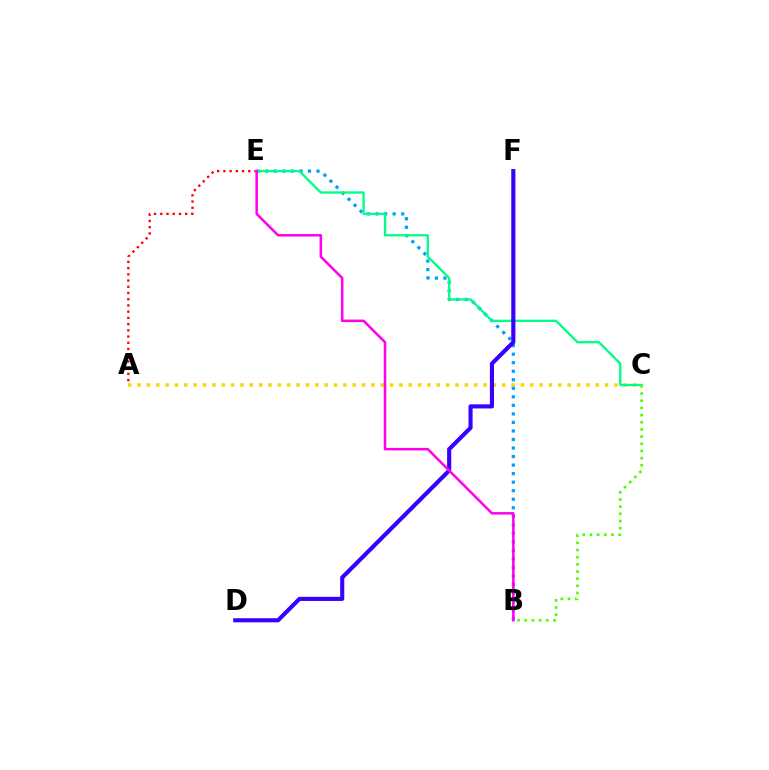{('A', 'C'): [{'color': '#ffd500', 'line_style': 'dotted', 'thickness': 2.54}], ('B', 'E'): [{'color': '#009eff', 'line_style': 'dotted', 'thickness': 2.32}, {'color': '#ff00ed', 'line_style': 'solid', 'thickness': 1.81}], ('A', 'E'): [{'color': '#ff0000', 'line_style': 'dotted', 'thickness': 1.69}], ('C', 'E'): [{'color': '#00ff86', 'line_style': 'solid', 'thickness': 1.68}], ('B', 'C'): [{'color': '#4fff00', 'line_style': 'dotted', 'thickness': 1.95}], ('D', 'F'): [{'color': '#3700ff', 'line_style': 'solid', 'thickness': 2.96}]}